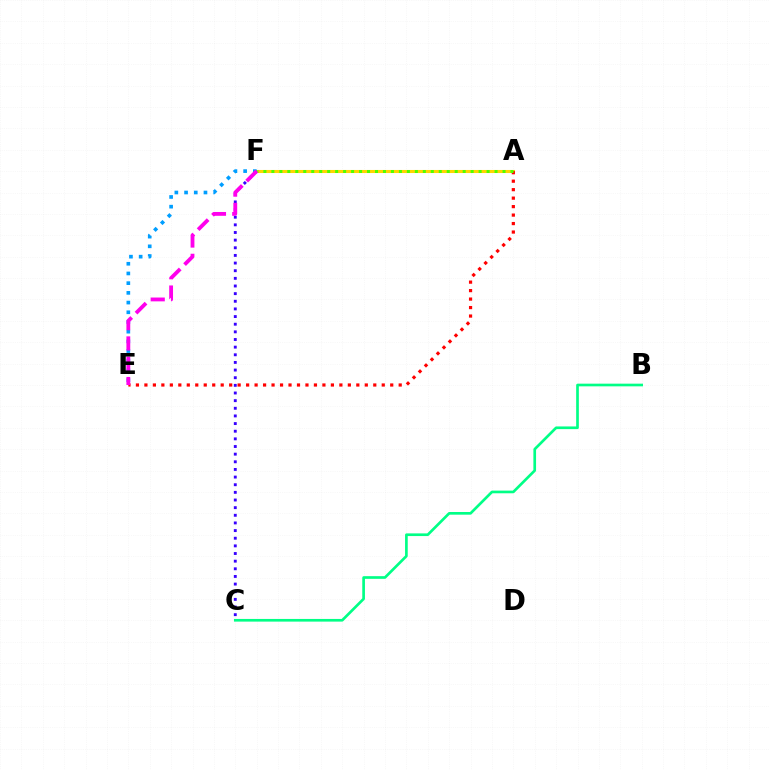{('A', 'F'): [{'color': '#ffd500', 'line_style': 'solid', 'thickness': 2.21}, {'color': '#4fff00', 'line_style': 'dotted', 'thickness': 2.17}], ('E', 'F'): [{'color': '#009eff', 'line_style': 'dotted', 'thickness': 2.64}, {'color': '#ff00ed', 'line_style': 'dashed', 'thickness': 2.76}], ('A', 'E'): [{'color': '#ff0000', 'line_style': 'dotted', 'thickness': 2.3}], ('C', 'F'): [{'color': '#3700ff', 'line_style': 'dotted', 'thickness': 2.08}], ('B', 'C'): [{'color': '#00ff86', 'line_style': 'solid', 'thickness': 1.92}]}